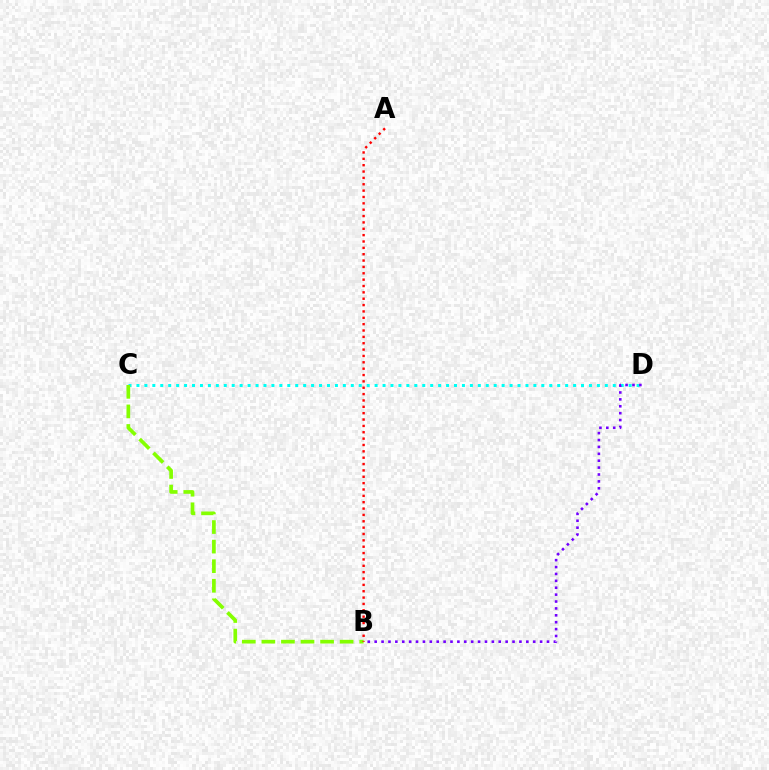{('C', 'D'): [{'color': '#00fff6', 'line_style': 'dotted', 'thickness': 2.16}], ('B', 'D'): [{'color': '#7200ff', 'line_style': 'dotted', 'thickness': 1.87}], ('B', 'C'): [{'color': '#84ff00', 'line_style': 'dashed', 'thickness': 2.66}], ('A', 'B'): [{'color': '#ff0000', 'line_style': 'dotted', 'thickness': 1.73}]}